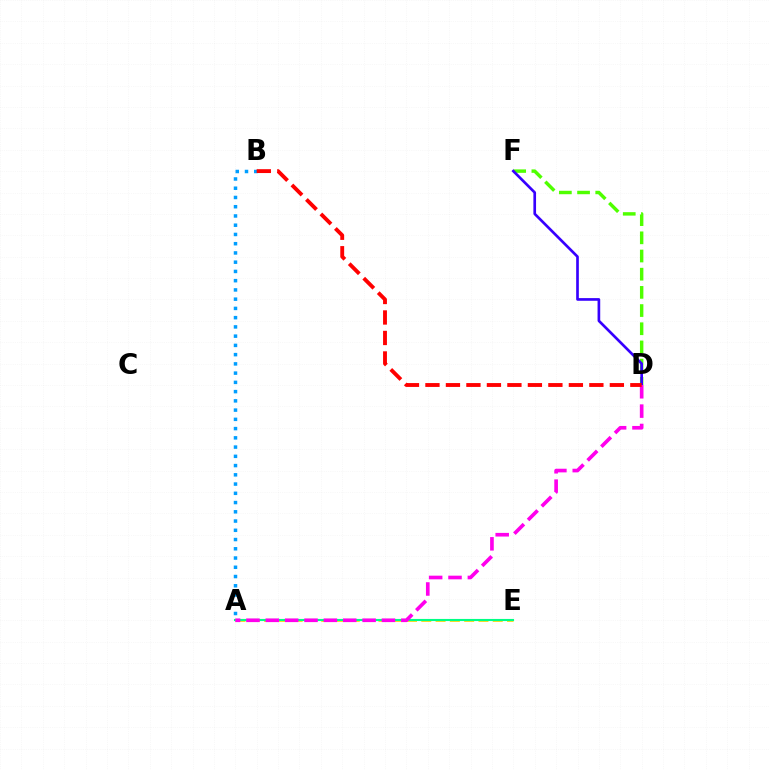{('D', 'F'): [{'color': '#4fff00', 'line_style': 'dashed', 'thickness': 2.47}, {'color': '#3700ff', 'line_style': 'solid', 'thickness': 1.92}], ('A', 'E'): [{'color': '#ffd500', 'line_style': 'dashed', 'thickness': 1.94}, {'color': '#00ff86', 'line_style': 'solid', 'thickness': 1.52}], ('A', 'B'): [{'color': '#009eff', 'line_style': 'dotted', 'thickness': 2.51}], ('A', 'D'): [{'color': '#ff00ed', 'line_style': 'dashed', 'thickness': 2.63}], ('B', 'D'): [{'color': '#ff0000', 'line_style': 'dashed', 'thickness': 2.78}]}